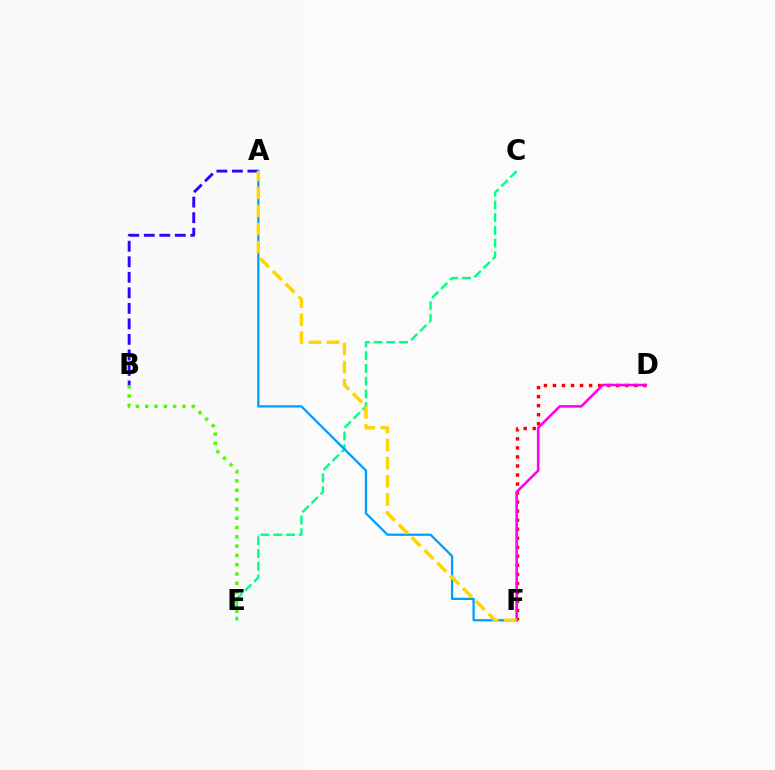{('C', 'E'): [{'color': '#00ff86', 'line_style': 'dashed', 'thickness': 1.73}], ('B', 'E'): [{'color': '#4fff00', 'line_style': 'dotted', 'thickness': 2.53}], ('A', 'B'): [{'color': '#3700ff', 'line_style': 'dashed', 'thickness': 2.11}], ('D', 'F'): [{'color': '#ff0000', 'line_style': 'dotted', 'thickness': 2.45}, {'color': '#ff00ed', 'line_style': 'solid', 'thickness': 1.85}], ('A', 'F'): [{'color': '#009eff', 'line_style': 'solid', 'thickness': 1.64}, {'color': '#ffd500', 'line_style': 'dashed', 'thickness': 2.46}]}